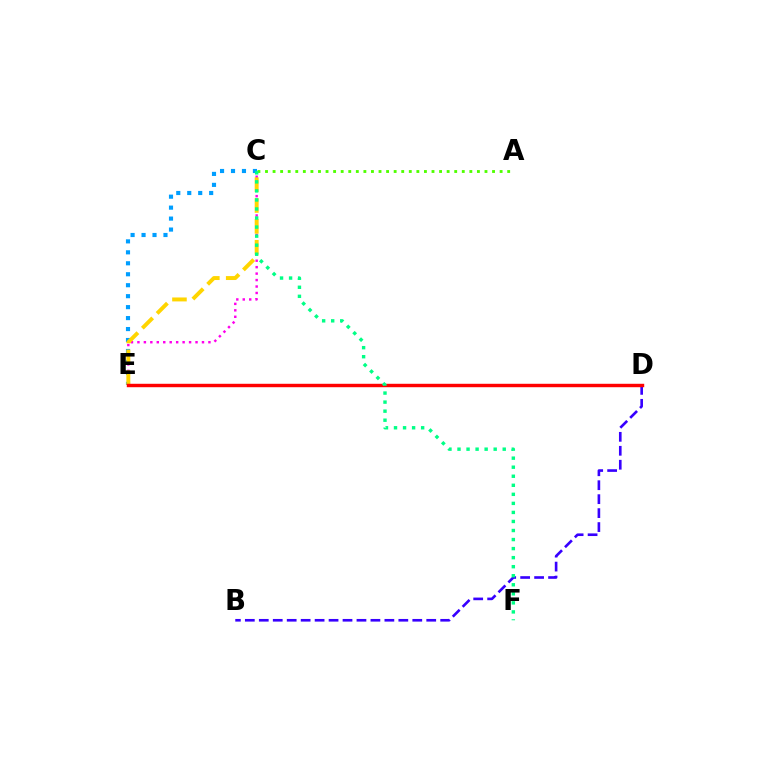{('C', 'E'): [{'color': '#ff00ed', 'line_style': 'dotted', 'thickness': 1.75}, {'color': '#009eff', 'line_style': 'dotted', 'thickness': 2.98}, {'color': '#ffd500', 'line_style': 'dashed', 'thickness': 2.83}], ('B', 'D'): [{'color': '#3700ff', 'line_style': 'dashed', 'thickness': 1.9}], ('D', 'E'): [{'color': '#ff0000', 'line_style': 'solid', 'thickness': 2.47}], ('A', 'C'): [{'color': '#4fff00', 'line_style': 'dotted', 'thickness': 2.06}], ('C', 'F'): [{'color': '#00ff86', 'line_style': 'dotted', 'thickness': 2.46}]}